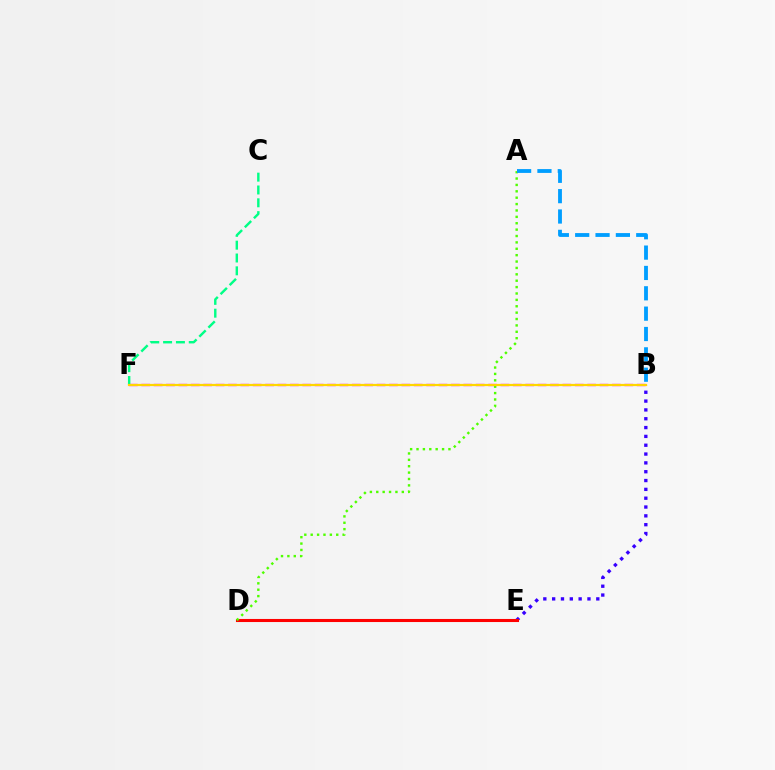{('B', 'E'): [{'color': '#3700ff', 'line_style': 'dotted', 'thickness': 2.4}], ('B', 'F'): [{'color': '#ff00ed', 'line_style': 'dashed', 'thickness': 1.68}, {'color': '#ffd500', 'line_style': 'solid', 'thickness': 1.58}], ('C', 'F'): [{'color': '#00ff86', 'line_style': 'dashed', 'thickness': 1.74}], ('D', 'E'): [{'color': '#ff0000', 'line_style': 'solid', 'thickness': 2.21}], ('A', 'D'): [{'color': '#4fff00', 'line_style': 'dotted', 'thickness': 1.74}], ('A', 'B'): [{'color': '#009eff', 'line_style': 'dashed', 'thickness': 2.76}]}